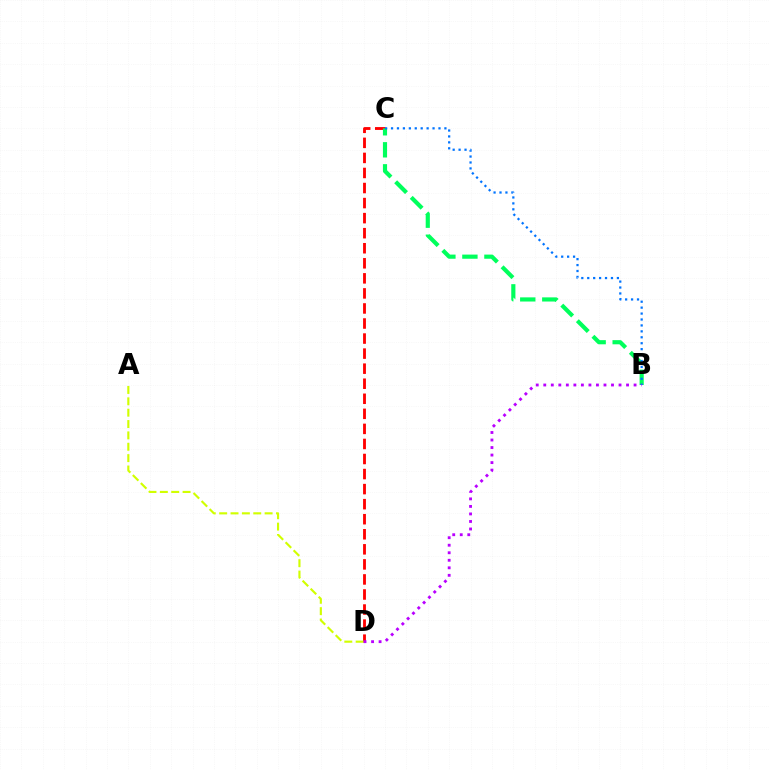{('C', 'D'): [{'color': '#ff0000', 'line_style': 'dashed', 'thickness': 2.05}], ('A', 'D'): [{'color': '#d1ff00', 'line_style': 'dashed', 'thickness': 1.54}], ('B', 'C'): [{'color': '#00ff5c', 'line_style': 'dashed', 'thickness': 2.99}, {'color': '#0074ff', 'line_style': 'dotted', 'thickness': 1.61}], ('B', 'D'): [{'color': '#b900ff', 'line_style': 'dotted', 'thickness': 2.04}]}